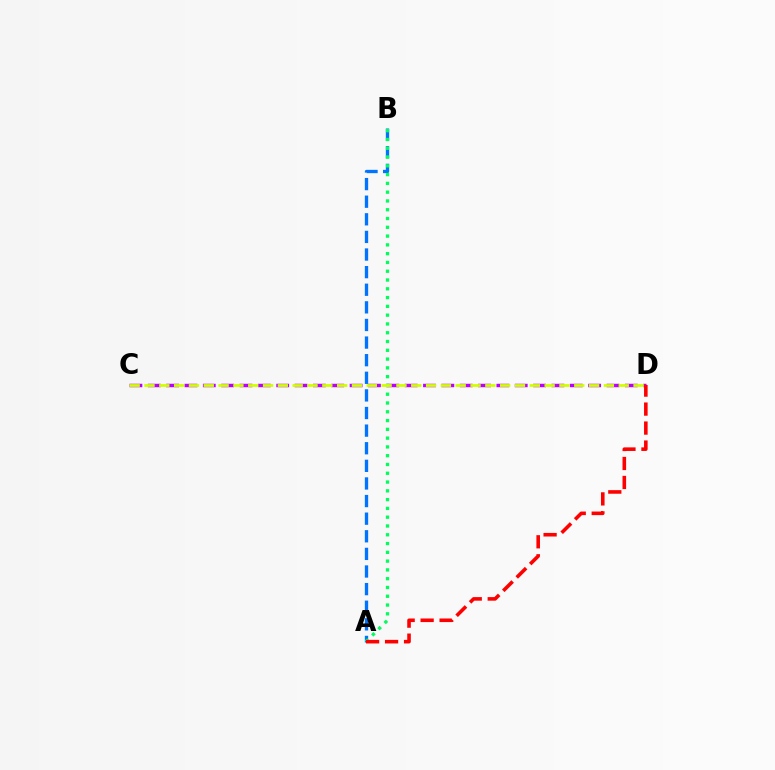{('C', 'D'): [{'color': '#b900ff', 'line_style': 'dashed', 'thickness': 2.49}, {'color': '#d1ff00', 'line_style': 'dashed', 'thickness': 2.01}], ('A', 'B'): [{'color': '#0074ff', 'line_style': 'dashed', 'thickness': 2.39}, {'color': '#00ff5c', 'line_style': 'dotted', 'thickness': 2.39}], ('A', 'D'): [{'color': '#ff0000', 'line_style': 'dashed', 'thickness': 2.58}]}